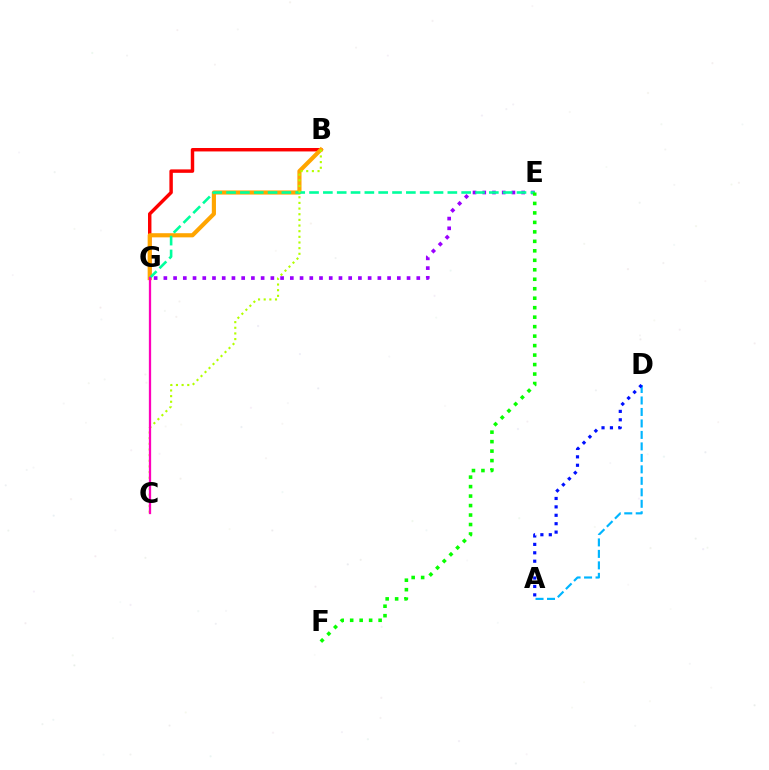{('B', 'G'): [{'color': '#ff0000', 'line_style': 'solid', 'thickness': 2.48}, {'color': '#ffa500', 'line_style': 'solid', 'thickness': 2.98}], ('E', 'G'): [{'color': '#9b00ff', 'line_style': 'dotted', 'thickness': 2.64}, {'color': '#00ff9d', 'line_style': 'dashed', 'thickness': 1.88}], ('B', 'C'): [{'color': '#b3ff00', 'line_style': 'dotted', 'thickness': 1.54}], ('C', 'G'): [{'color': '#ff00bd', 'line_style': 'solid', 'thickness': 1.65}], ('E', 'F'): [{'color': '#08ff00', 'line_style': 'dotted', 'thickness': 2.58}], ('A', 'D'): [{'color': '#00b5ff', 'line_style': 'dashed', 'thickness': 1.56}, {'color': '#0010ff', 'line_style': 'dotted', 'thickness': 2.29}]}